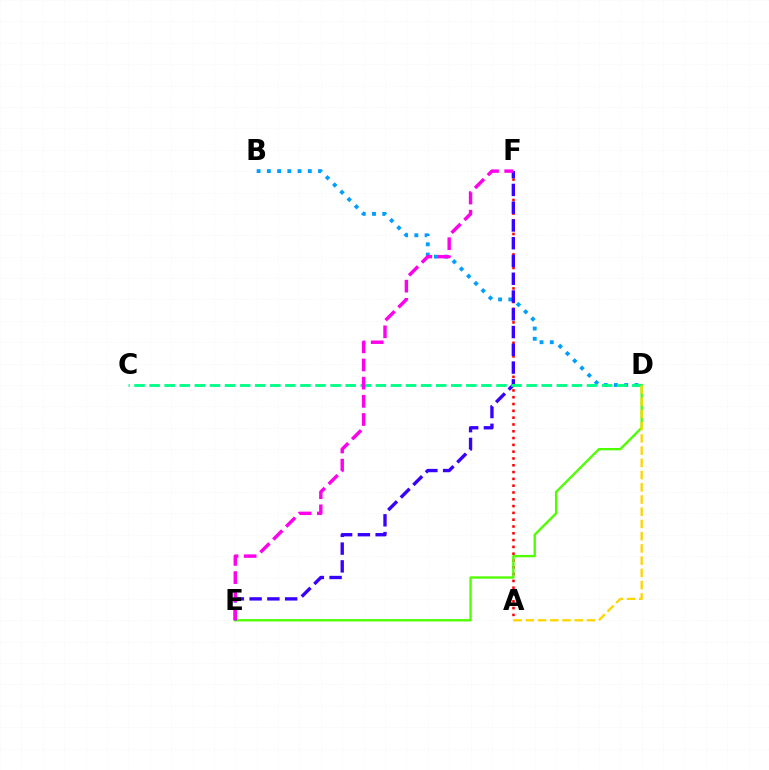{('B', 'D'): [{'color': '#009eff', 'line_style': 'dotted', 'thickness': 2.78}], ('A', 'F'): [{'color': '#ff0000', 'line_style': 'dotted', 'thickness': 1.85}], ('D', 'E'): [{'color': '#4fff00', 'line_style': 'solid', 'thickness': 1.68}], ('E', 'F'): [{'color': '#3700ff', 'line_style': 'dashed', 'thickness': 2.41}, {'color': '#ff00ed', 'line_style': 'dashed', 'thickness': 2.47}], ('C', 'D'): [{'color': '#00ff86', 'line_style': 'dashed', 'thickness': 2.05}], ('A', 'D'): [{'color': '#ffd500', 'line_style': 'dashed', 'thickness': 1.66}]}